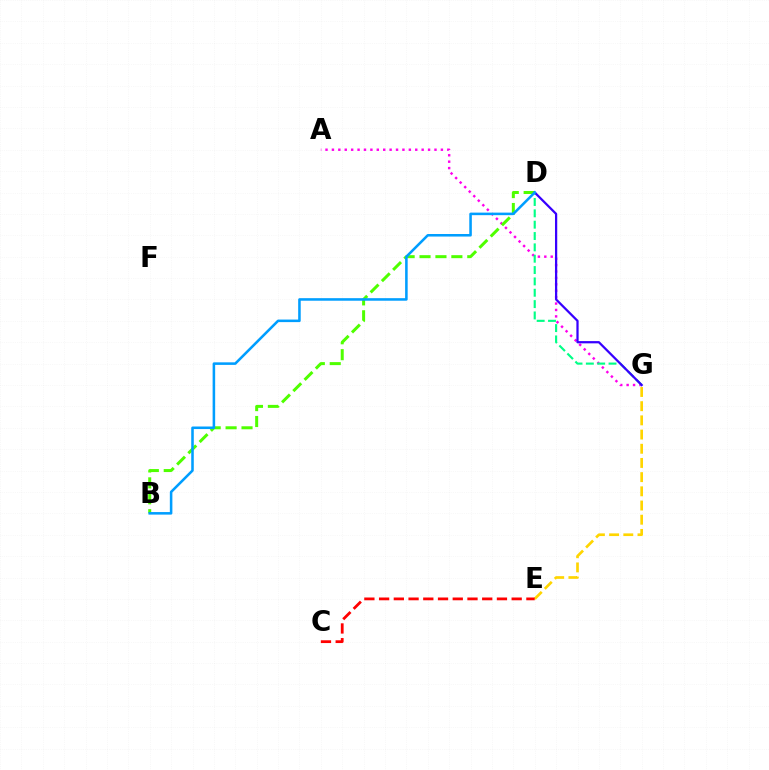{('A', 'G'): [{'color': '#ff00ed', 'line_style': 'dotted', 'thickness': 1.74}], ('B', 'D'): [{'color': '#4fff00', 'line_style': 'dashed', 'thickness': 2.16}, {'color': '#009eff', 'line_style': 'solid', 'thickness': 1.84}], ('E', 'G'): [{'color': '#ffd500', 'line_style': 'dashed', 'thickness': 1.93}], ('D', 'G'): [{'color': '#00ff86', 'line_style': 'dashed', 'thickness': 1.54}, {'color': '#3700ff', 'line_style': 'solid', 'thickness': 1.62}], ('C', 'E'): [{'color': '#ff0000', 'line_style': 'dashed', 'thickness': 2.0}]}